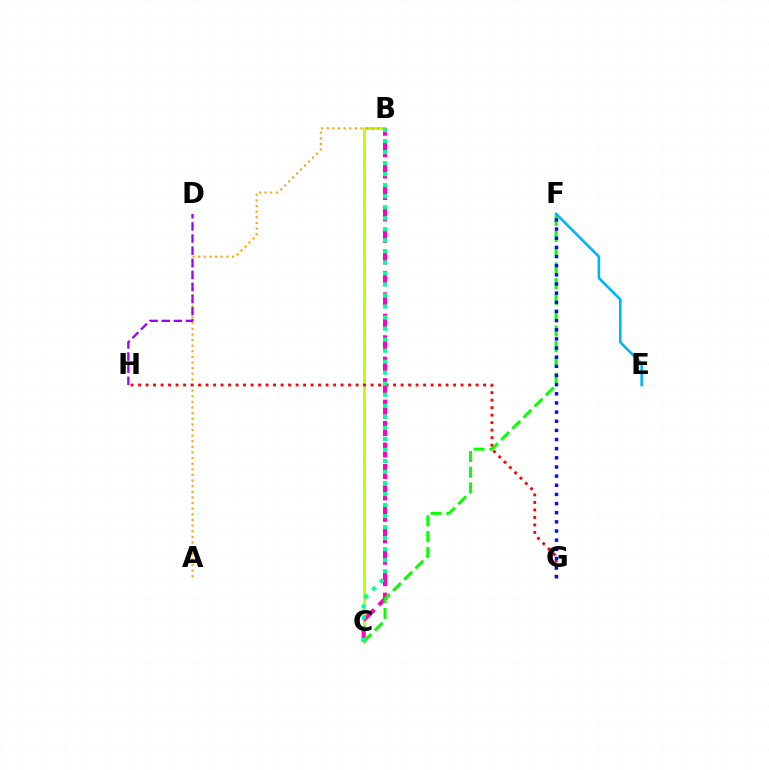{('B', 'C'): [{'color': '#b3ff00', 'line_style': 'solid', 'thickness': 1.95}, {'color': '#ff00bd', 'line_style': 'dashed', 'thickness': 2.91}, {'color': '#00ff9d', 'line_style': 'dotted', 'thickness': 3.0}], ('C', 'F'): [{'color': '#08ff00', 'line_style': 'dashed', 'thickness': 2.14}], ('A', 'B'): [{'color': '#ffa500', 'line_style': 'dotted', 'thickness': 1.53}], ('G', 'H'): [{'color': '#ff0000', 'line_style': 'dotted', 'thickness': 2.04}], ('E', 'F'): [{'color': '#00b5ff', 'line_style': 'solid', 'thickness': 1.88}], ('D', 'H'): [{'color': '#9b00ff', 'line_style': 'dashed', 'thickness': 1.65}], ('F', 'G'): [{'color': '#0010ff', 'line_style': 'dotted', 'thickness': 2.49}]}